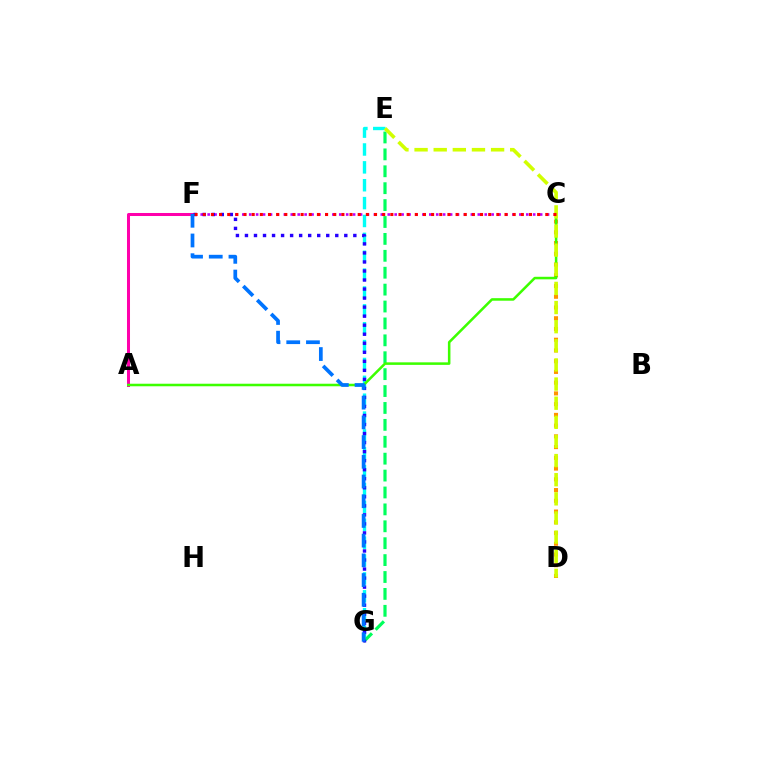{('E', 'G'): [{'color': '#00fff6', 'line_style': 'dashed', 'thickness': 2.43}, {'color': '#00ff5c', 'line_style': 'dashed', 'thickness': 2.3}], ('C', 'F'): [{'color': '#b900ff', 'line_style': 'dotted', 'thickness': 1.88}, {'color': '#ff0000', 'line_style': 'dotted', 'thickness': 2.22}], ('A', 'F'): [{'color': '#ff00ac', 'line_style': 'solid', 'thickness': 2.17}], ('F', 'G'): [{'color': '#2500ff', 'line_style': 'dotted', 'thickness': 2.45}, {'color': '#0074ff', 'line_style': 'dashed', 'thickness': 2.68}], ('C', 'D'): [{'color': '#ff9400', 'line_style': 'dotted', 'thickness': 2.92}], ('A', 'C'): [{'color': '#3dff00', 'line_style': 'solid', 'thickness': 1.83}], ('D', 'E'): [{'color': '#d1ff00', 'line_style': 'dashed', 'thickness': 2.6}]}